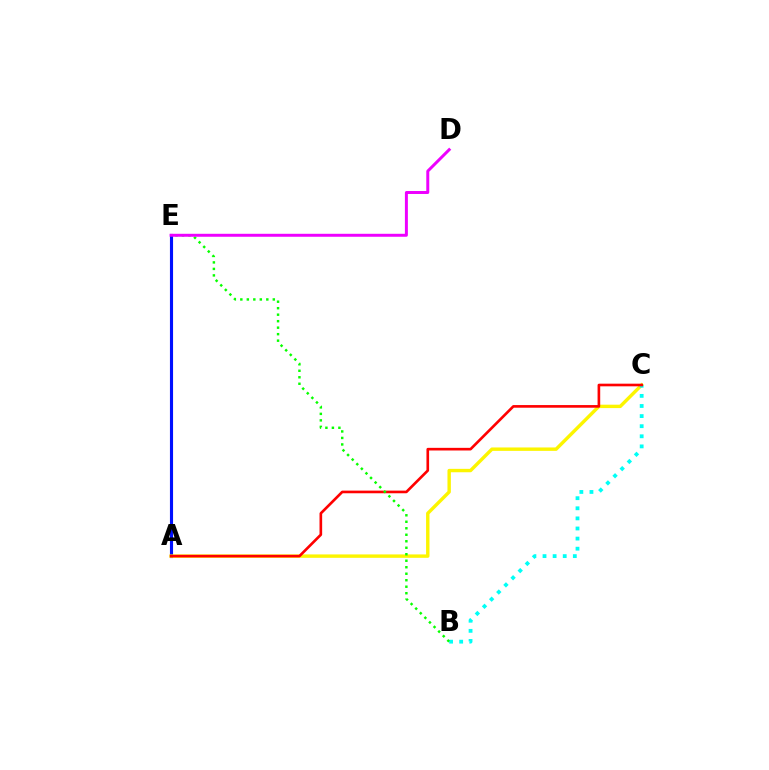{('A', 'E'): [{'color': '#0010ff', 'line_style': 'solid', 'thickness': 2.24}], ('A', 'C'): [{'color': '#fcf500', 'line_style': 'solid', 'thickness': 2.45}, {'color': '#ff0000', 'line_style': 'solid', 'thickness': 1.9}], ('B', 'C'): [{'color': '#00fff6', 'line_style': 'dotted', 'thickness': 2.74}], ('B', 'E'): [{'color': '#08ff00', 'line_style': 'dotted', 'thickness': 1.76}], ('D', 'E'): [{'color': '#ee00ff', 'line_style': 'solid', 'thickness': 2.14}]}